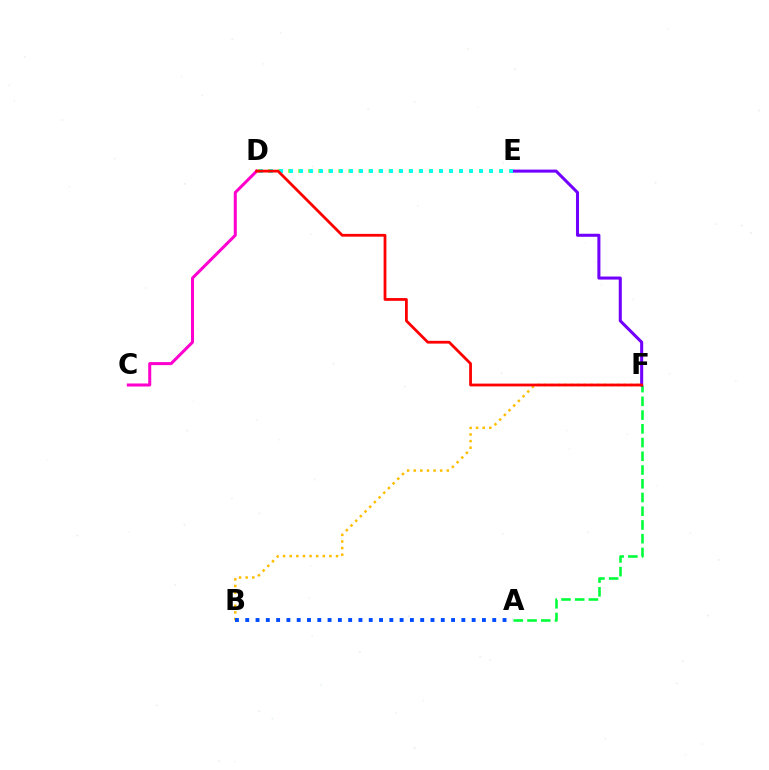{('D', 'E'): [{'color': '#84ff00', 'line_style': 'dotted', 'thickness': 2.73}, {'color': '#00fff6', 'line_style': 'dotted', 'thickness': 2.72}], ('A', 'F'): [{'color': '#00ff39', 'line_style': 'dashed', 'thickness': 1.87}], ('C', 'D'): [{'color': '#ff00cf', 'line_style': 'solid', 'thickness': 2.18}], ('E', 'F'): [{'color': '#7200ff', 'line_style': 'solid', 'thickness': 2.19}], ('B', 'F'): [{'color': '#ffbd00', 'line_style': 'dotted', 'thickness': 1.8}], ('D', 'F'): [{'color': '#ff0000', 'line_style': 'solid', 'thickness': 2.0}], ('A', 'B'): [{'color': '#004bff', 'line_style': 'dotted', 'thickness': 2.8}]}